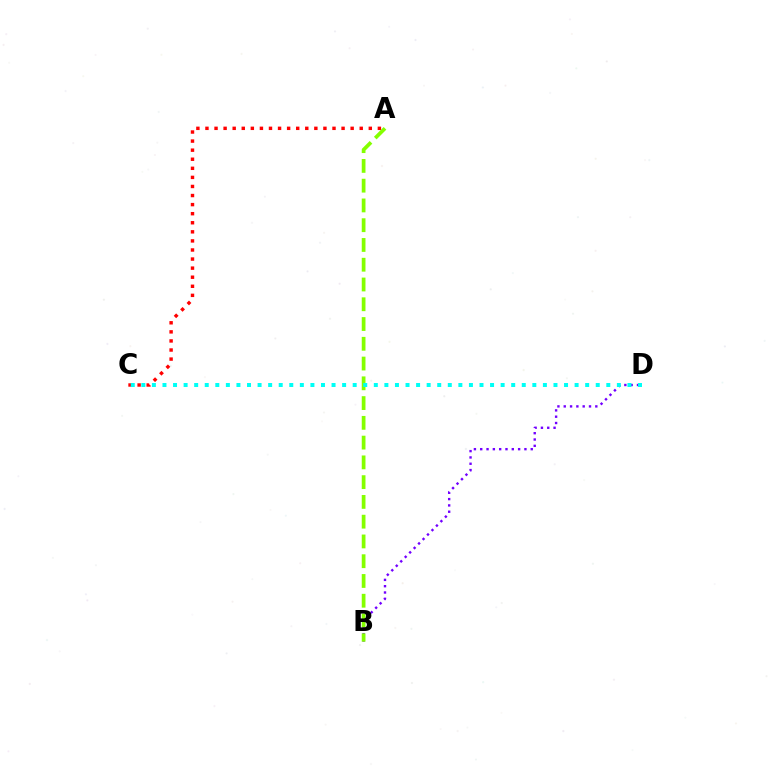{('A', 'C'): [{'color': '#ff0000', 'line_style': 'dotted', 'thickness': 2.47}], ('B', 'D'): [{'color': '#7200ff', 'line_style': 'dotted', 'thickness': 1.72}], ('A', 'B'): [{'color': '#84ff00', 'line_style': 'dashed', 'thickness': 2.69}], ('C', 'D'): [{'color': '#00fff6', 'line_style': 'dotted', 'thickness': 2.87}]}